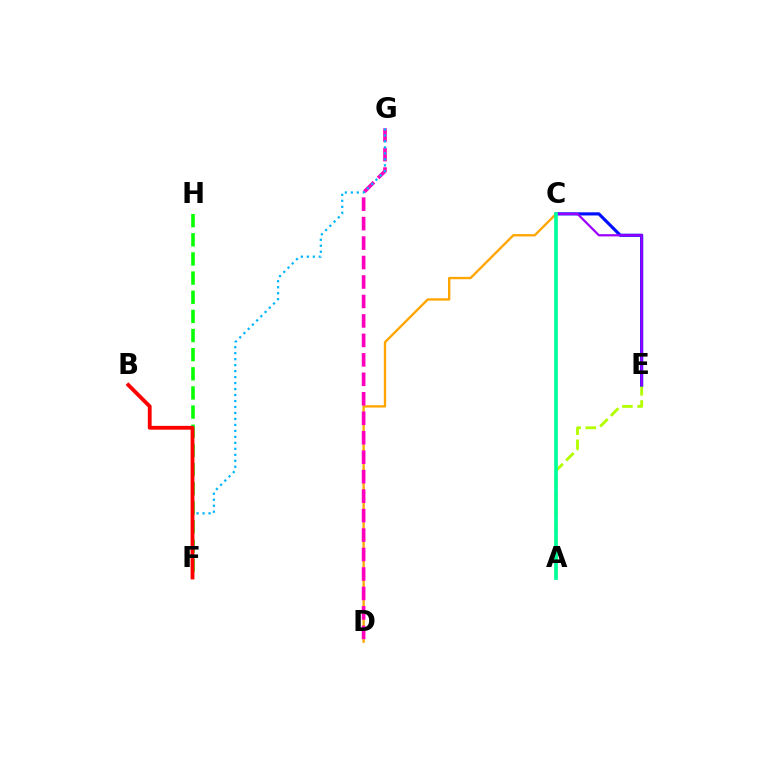{('A', 'E'): [{'color': '#b3ff00', 'line_style': 'dashed', 'thickness': 2.06}], ('C', 'E'): [{'color': '#0010ff', 'line_style': 'solid', 'thickness': 2.27}, {'color': '#9b00ff', 'line_style': 'solid', 'thickness': 1.6}], ('C', 'D'): [{'color': '#ffa500', 'line_style': 'solid', 'thickness': 1.69}], ('A', 'C'): [{'color': '#00ff9d', 'line_style': 'solid', 'thickness': 2.66}], ('D', 'G'): [{'color': '#ff00bd', 'line_style': 'dashed', 'thickness': 2.64}], ('F', 'H'): [{'color': '#08ff00', 'line_style': 'dashed', 'thickness': 2.6}], ('F', 'G'): [{'color': '#00b5ff', 'line_style': 'dotted', 'thickness': 1.62}], ('B', 'F'): [{'color': '#ff0000', 'line_style': 'solid', 'thickness': 2.75}]}